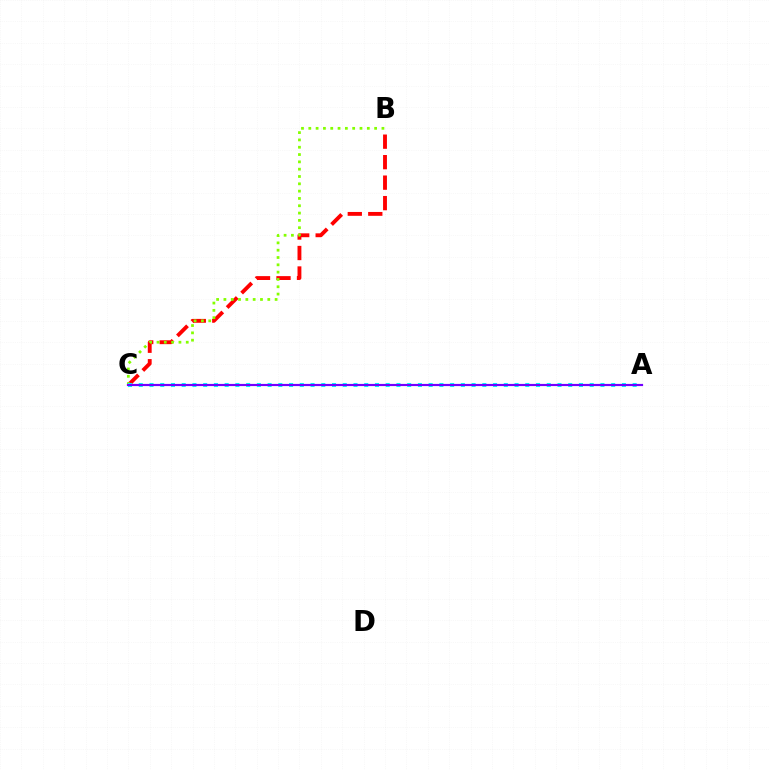{('B', 'C'): [{'color': '#ff0000', 'line_style': 'dashed', 'thickness': 2.78}, {'color': '#84ff00', 'line_style': 'dotted', 'thickness': 1.99}], ('A', 'C'): [{'color': '#00fff6', 'line_style': 'dotted', 'thickness': 2.92}, {'color': '#7200ff', 'line_style': 'solid', 'thickness': 1.57}]}